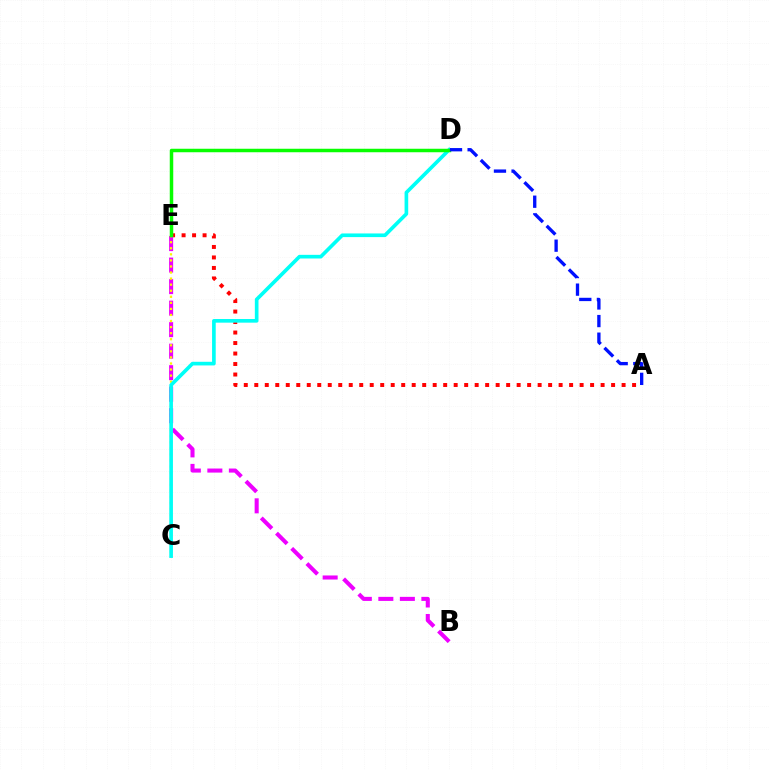{('A', 'E'): [{'color': '#ff0000', 'line_style': 'dotted', 'thickness': 2.85}], ('B', 'E'): [{'color': '#ee00ff', 'line_style': 'dashed', 'thickness': 2.92}], ('C', 'E'): [{'color': '#fcf500', 'line_style': 'dotted', 'thickness': 1.65}], ('C', 'D'): [{'color': '#00fff6', 'line_style': 'solid', 'thickness': 2.63}], ('D', 'E'): [{'color': '#08ff00', 'line_style': 'solid', 'thickness': 2.52}], ('A', 'D'): [{'color': '#0010ff', 'line_style': 'dashed', 'thickness': 2.39}]}